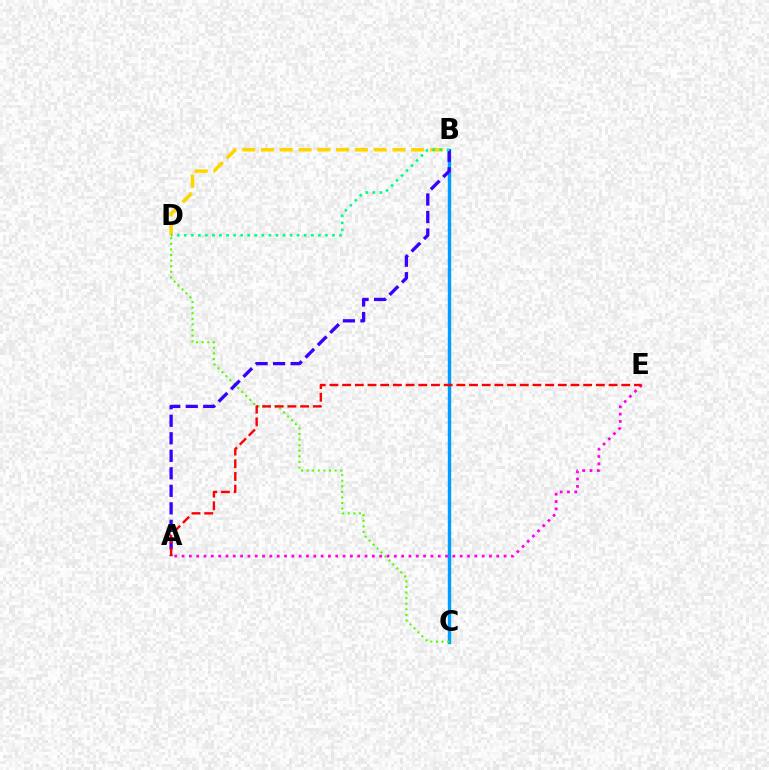{('B', 'C'): [{'color': '#009eff', 'line_style': 'solid', 'thickness': 2.45}], ('C', 'D'): [{'color': '#4fff00', 'line_style': 'dotted', 'thickness': 1.52}], ('A', 'E'): [{'color': '#ff00ed', 'line_style': 'dotted', 'thickness': 1.99}, {'color': '#ff0000', 'line_style': 'dashed', 'thickness': 1.72}], ('A', 'B'): [{'color': '#3700ff', 'line_style': 'dashed', 'thickness': 2.38}], ('B', 'D'): [{'color': '#ffd500', 'line_style': 'dashed', 'thickness': 2.55}, {'color': '#00ff86', 'line_style': 'dotted', 'thickness': 1.92}]}